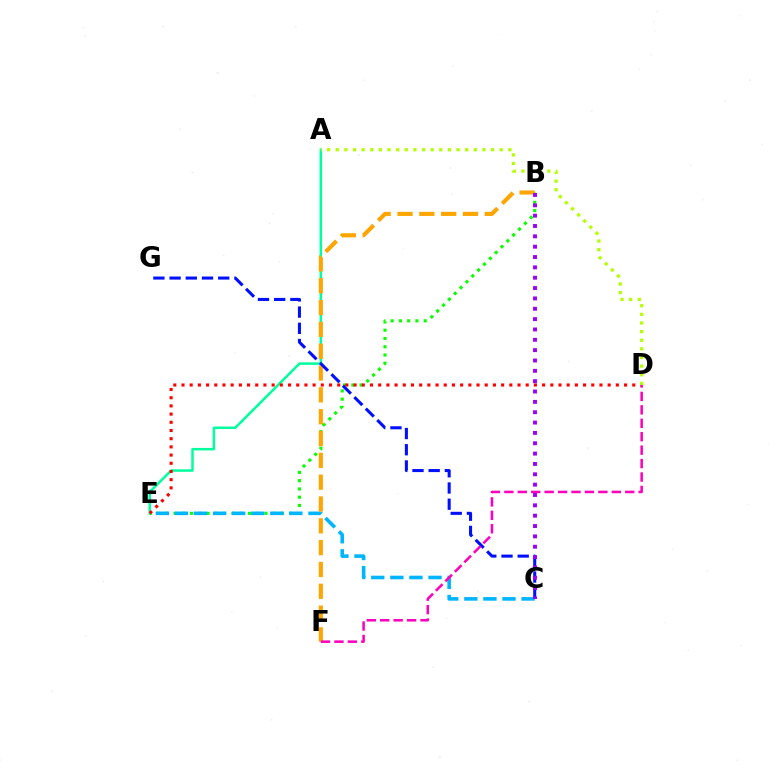{('A', 'E'): [{'color': '#00ff9d', 'line_style': 'solid', 'thickness': 1.8}], ('B', 'E'): [{'color': '#08ff00', 'line_style': 'dotted', 'thickness': 2.25}], ('C', 'E'): [{'color': '#00b5ff', 'line_style': 'dashed', 'thickness': 2.59}], ('B', 'F'): [{'color': '#ffa500', 'line_style': 'dashed', 'thickness': 2.97}], ('D', 'E'): [{'color': '#ff0000', 'line_style': 'dotted', 'thickness': 2.23}], ('C', 'G'): [{'color': '#0010ff', 'line_style': 'dashed', 'thickness': 2.2}], ('D', 'F'): [{'color': '#ff00bd', 'line_style': 'dashed', 'thickness': 1.82}], ('A', 'D'): [{'color': '#b3ff00', 'line_style': 'dotted', 'thickness': 2.34}], ('B', 'C'): [{'color': '#9b00ff', 'line_style': 'dotted', 'thickness': 2.81}]}